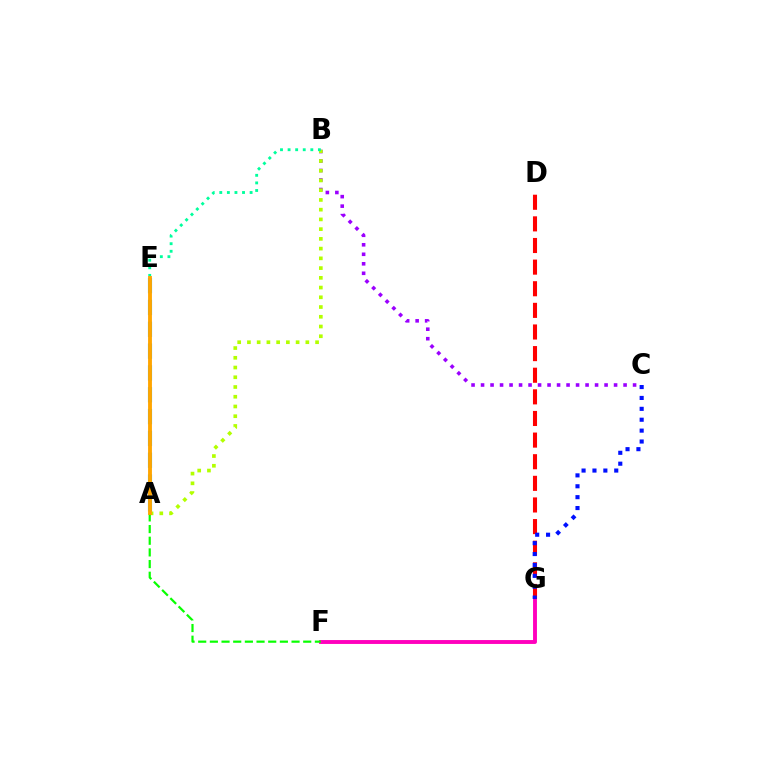{('F', 'G'): [{'color': '#ff00bd', 'line_style': 'solid', 'thickness': 2.8}], ('D', 'G'): [{'color': '#ff0000', 'line_style': 'dashed', 'thickness': 2.94}], ('C', 'G'): [{'color': '#0010ff', 'line_style': 'dotted', 'thickness': 2.96}], ('B', 'C'): [{'color': '#9b00ff', 'line_style': 'dotted', 'thickness': 2.58}], ('A', 'E'): [{'color': '#00b5ff', 'line_style': 'dashed', 'thickness': 2.97}, {'color': '#ffa500', 'line_style': 'solid', 'thickness': 2.77}], ('A', 'B'): [{'color': '#b3ff00', 'line_style': 'dotted', 'thickness': 2.65}], ('A', 'F'): [{'color': '#08ff00', 'line_style': 'dashed', 'thickness': 1.59}], ('B', 'E'): [{'color': '#00ff9d', 'line_style': 'dotted', 'thickness': 2.06}]}